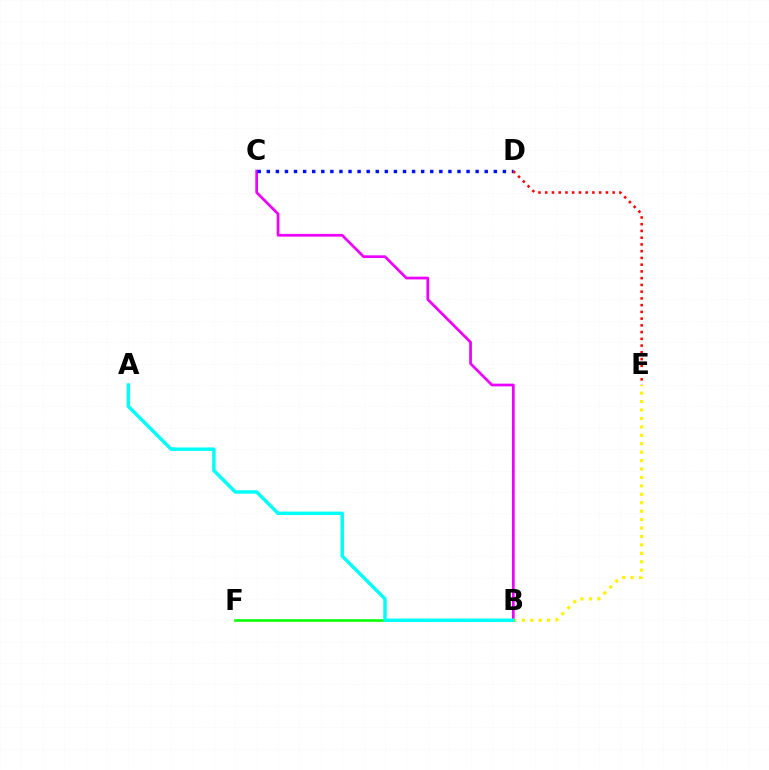{('B', 'C'): [{'color': '#ee00ff', 'line_style': 'solid', 'thickness': 1.96}], ('B', 'E'): [{'color': '#fcf500', 'line_style': 'dotted', 'thickness': 2.29}], ('C', 'D'): [{'color': '#0010ff', 'line_style': 'dotted', 'thickness': 2.47}], ('B', 'F'): [{'color': '#08ff00', 'line_style': 'solid', 'thickness': 1.87}], ('A', 'B'): [{'color': '#00fff6', 'line_style': 'solid', 'thickness': 2.48}], ('D', 'E'): [{'color': '#ff0000', 'line_style': 'dotted', 'thickness': 1.83}]}